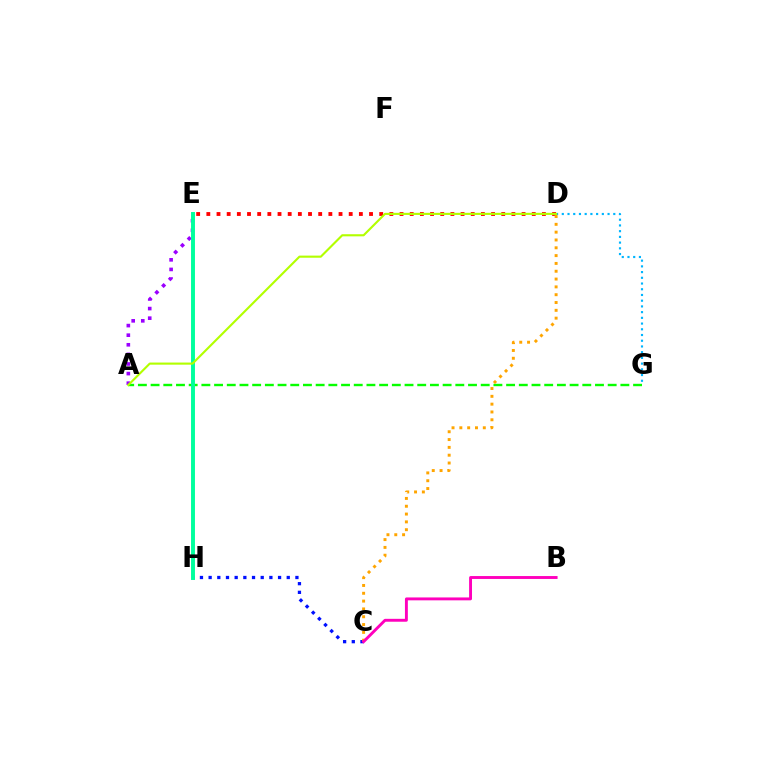{('A', 'E'): [{'color': '#9b00ff', 'line_style': 'dotted', 'thickness': 2.61}], ('D', 'G'): [{'color': '#00b5ff', 'line_style': 'dotted', 'thickness': 1.55}], ('A', 'G'): [{'color': '#08ff00', 'line_style': 'dashed', 'thickness': 1.72}], ('D', 'E'): [{'color': '#ff0000', 'line_style': 'dotted', 'thickness': 2.76}], ('C', 'H'): [{'color': '#0010ff', 'line_style': 'dotted', 'thickness': 2.36}], ('C', 'D'): [{'color': '#ffa500', 'line_style': 'dotted', 'thickness': 2.12}], ('E', 'H'): [{'color': '#00ff9d', 'line_style': 'solid', 'thickness': 2.83}], ('A', 'D'): [{'color': '#b3ff00', 'line_style': 'solid', 'thickness': 1.53}], ('B', 'C'): [{'color': '#ff00bd', 'line_style': 'solid', 'thickness': 2.09}]}